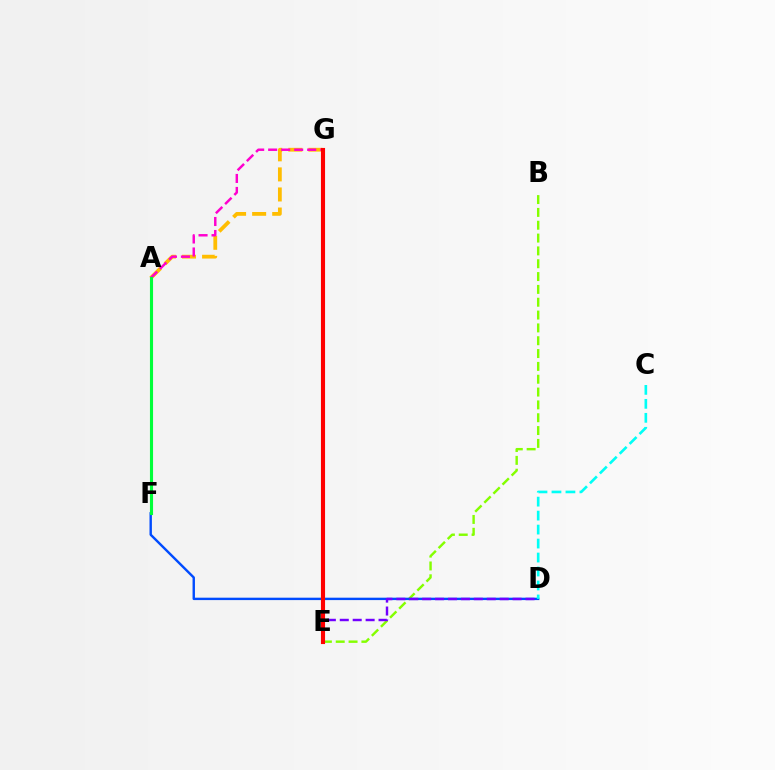{('B', 'E'): [{'color': '#84ff00', 'line_style': 'dashed', 'thickness': 1.74}], ('A', 'G'): [{'color': '#ffbd00', 'line_style': 'dashed', 'thickness': 2.73}, {'color': '#ff00cf', 'line_style': 'dashed', 'thickness': 1.77}], ('D', 'F'): [{'color': '#004bff', 'line_style': 'solid', 'thickness': 1.73}], ('C', 'D'): [{'color': '#00fff6', 'line_style': 'dashed', 'thickness': 1.9}], ('D', 'E'): [{'color': '#7200ff', 'line_style': 'dashed', 'thickness': 1.76}], ('A', 'F'): [{'color': '#00ff39', 'line_style': 'solid', 'thickness': 2.24}], ('E', 'G'): [{'color': '#ff0000', 'line_style': 'solid', 'thickness': 2.96}]}